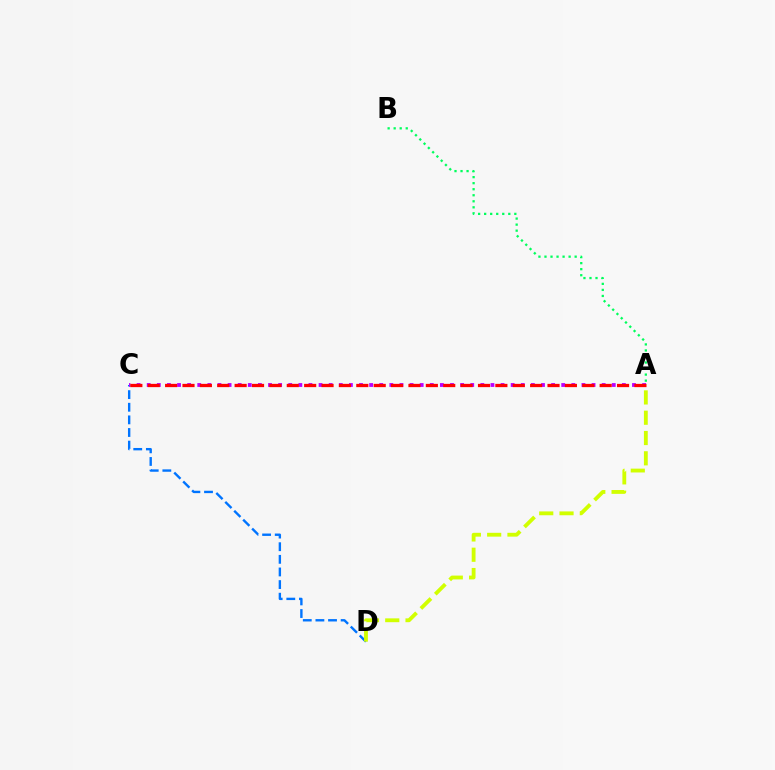{('C', 'D'): [{'color': '#0074ff', 'line_style': 'dashed', 'thickness': 1.71}], ('A', 'D'): [{'color': '#d1ff00', 'line_style': 'dashed', 'thickness': 2.76}], ('A', 'B'): [{'color': '#00ff5c', 'line_style': 'dotted', 'thickness': 1.64}], ('A', 'C'): [{'color': '#b900ff', 'line_style': 'dotted', 'thickness': 2.75}, {'color': '#ff0000', 'line_style': 'dashed', 'thickness': 2.36}]}